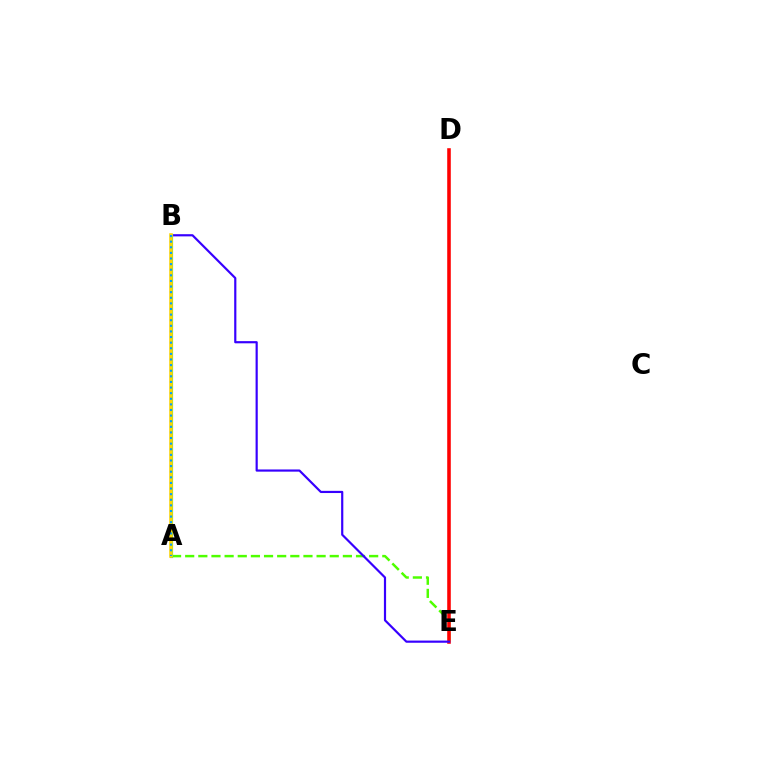{('A', 'E'): [{'color': '#4fff00', 'line_style': 'dashed', 'thickness': 1.79}], ('D', 'E'): [{'color': '#ff0000', 'line_style': 'solid', 'thickness': 2.57}], ('A', 'B'): [{'color': '#ff00ed', 'line_style': 'solid', 'thickness': 2.22}, {'color': '#00ff86', 'line_style': 'solid', 'thickness': 2.23}, {'color': '#ffd500', 'line_style': 'solid', 'thickness': 2.55}, {'color': '#009eff', 'line_style': 'dotted', 'thickness': 1.52}], ('B', 'E'): [{'color': '#3700ff', 'line_style': 'solid', 'thickness': 1.57}]}